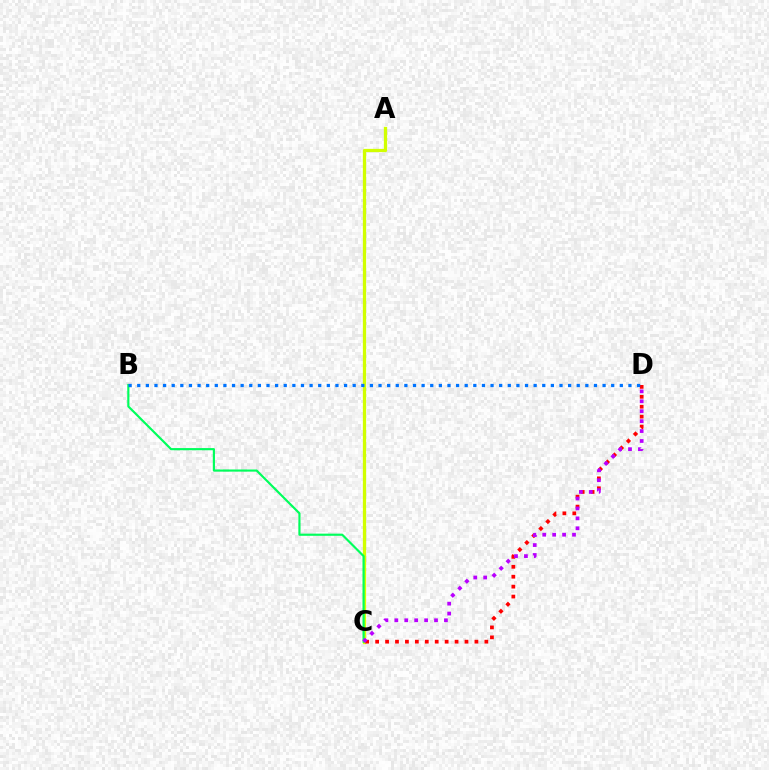{('A', 'C'): [{'color': '#d1ff00', 'line_style': 'solid', 'thickness': 2.35}], ('B', 'C'): [{'color': '#00ff5c', 'line_style': 'solid', 'thickness': 1.56}], ('C', 'D'): [{'color': '#ff0000', 'line_style': 'dotted', 'thickness': 2.7}, {'color': '#b900ff', 'line_style': 'dotted', 'thickness': 2.7}], ('B', 'D'): [{'color': '#0074ff', 'line_style': 'dotted', 'thickness': 2.34}]}